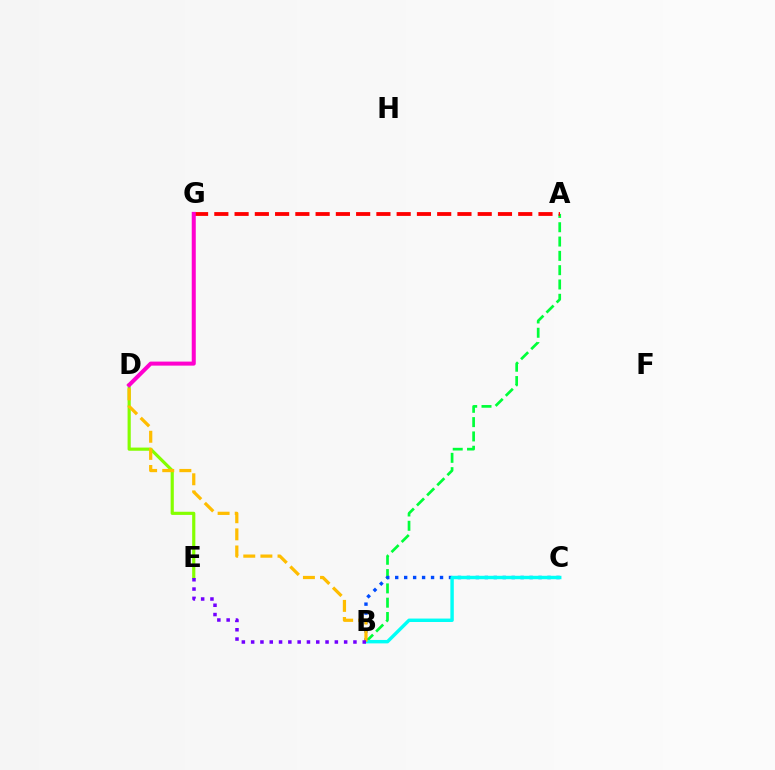{('A', 'B'): [{'color': '#00ff39', 'line_style': 'dashed', 'thickness': 1.94}], ('A', 'G'): [{'color': '#ff0000', 'line_style': 'dashed', 'thickness': 2.75}], ('D', 'E'): [{'color': '#84ff00', 'line_style': 'solid', 'thickness': 2.28}], ('B', 'C'): [{'color': '#004bff', 'line_style': 'dotted', 'thickness': 2.43}, {'color': '#00fff6', 'line_style': 'solid', 'thickness': 2.47}], ('B', 'D'): [{'color': '#ffbd00', 'line_style': 'dashed', 'thickness': 2.32}], ('B', 'E'): [{'color': '#7200ff', 'line_style': 'dotted', 'thickness': 2.53}], ('D', 'G'): [{'color': '#ff00cf', 'line_style': 'solid', 'thickness': 2.9}]}